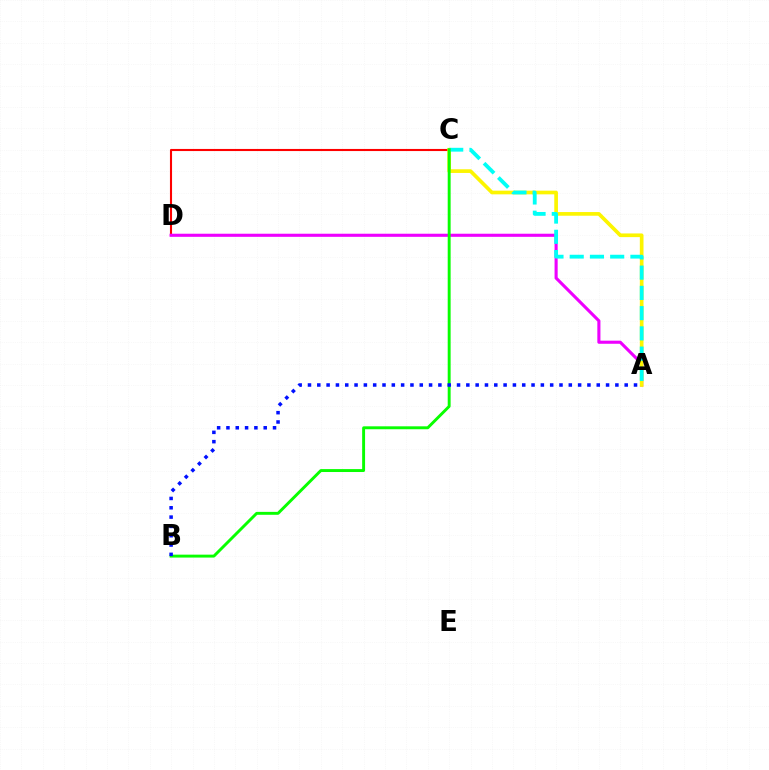{('C', 'D'): [{'color': '#ff0000', 'line_style': 'solid', 'thickness': 1.51}], ('A', 'D'): [{'color': '#ee00ff', 'line_style': 'solid', 'thickness': 2.23}], ('A', 'C'): [{'color': '#fcf500', 'line_style': 'solid', 'thickness': 2.65}, {'color': '#00fff6', 'line_style': 'dashed', 'thickness': 2.75}], ('B', 'C'): [{'color': '#08ff00', 'line_style': 'solid', 'thickness': 2.1}], ('A', 'B'): [{'color': '#0010ff', 'line_style': 'dotted', 'thickness': 2.53}]}